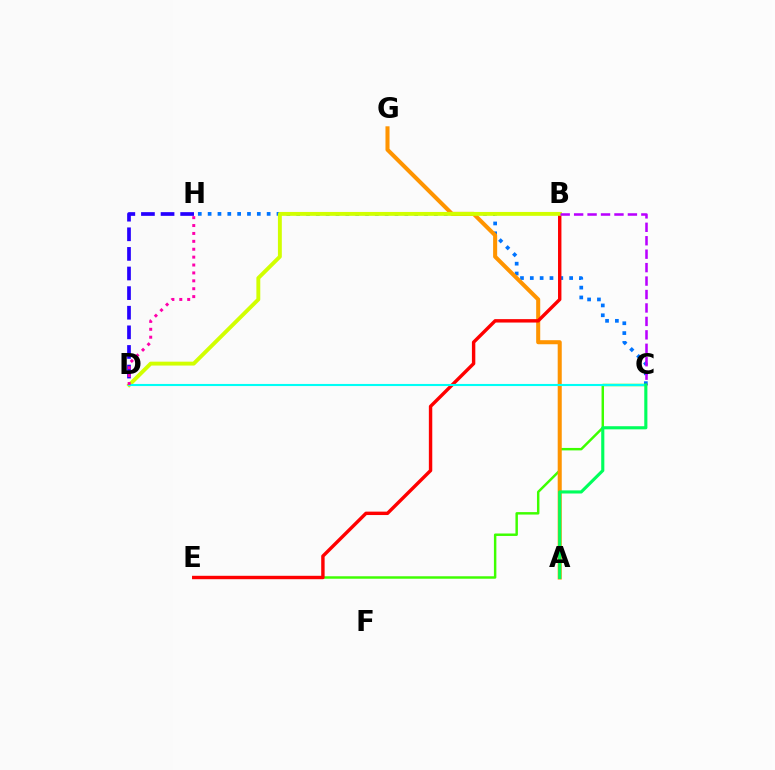{('C', 'E'): [{'color': '#3dff00', 'line_style': 'solid', 'thickness': 1.77}], ('C', 'H'): [{'color': '#0074ff', 'line_style': 'dotted', 'thickness': 2.67}], ('D', 'H'): [{'color': '#2500ff', 'line_style': 'dashed', 'thickness': 2.66}, {'color': '#ff00ac', 'line_style': 'dotted', 'thickness': 2.15}], ('A', 'G'): [{'color': '#ff9400', 'line_style': 'solid', 'thickness': 2.92}], ('B', 'E'): [{'color': '#ff0000', 'line_style': 'solid', 'thickness': 2.45}], ('B', 'D'): [{'color': '#d1ff00', 'line_style': 'solid', 'thickness': 2.8}], ('C', 'D'): [{'color': '#00fff6', 'line_style': 'solid', 'thickness': 1.52}], ('B', 'C'): [{'color': '#b900ff', 'line_style': 'dashed', 'thickness': 1.83}], ('A', 'C'): [{'color': '#00ff5c', 'line_style': 'solid', 'thickness': 2.25}]}